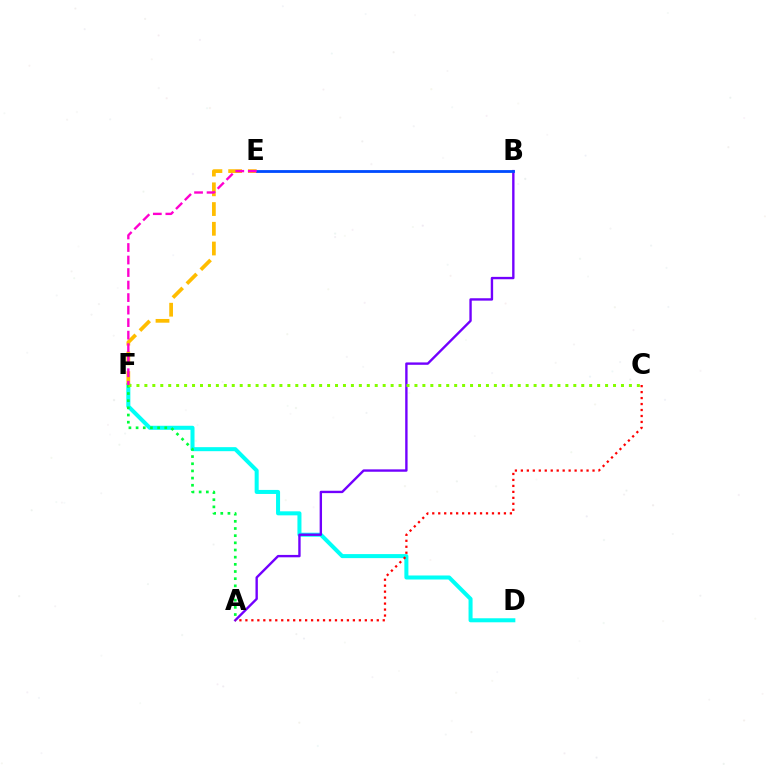{('D', 'F'): [{'color': '#00fff6', 'line_style': 'solid', 'thickness': 2.9}], ('A', 'B'): [{'color': '#7200ff', 'line_style': 'solid', 'thickness': 1.71}], ('A', 'F'): [{'color': '#00ff39', 'line_style': 'dotted', 'thickness': 1.95}], ('A', 'C'): [{'color': '#ff0000', 'line_style': 'dotted', 'thickness': 1.62}], ('C', 'F'): [{'color': '#84ff00', 'line_style': 'dotted', 'thickness': 2.16}], ('E', 'F'): [{'color': '#ffbd00', 'line_style': 'dashed', 'thickness': 2.68}, {'color': '#ff00cf', 'line_style': 'dashed', 'thickness': 1.7}], ('B', 'E'): [{'color': '#004bff', 'line_style': 'solid', 'thickness': 2.02}]}